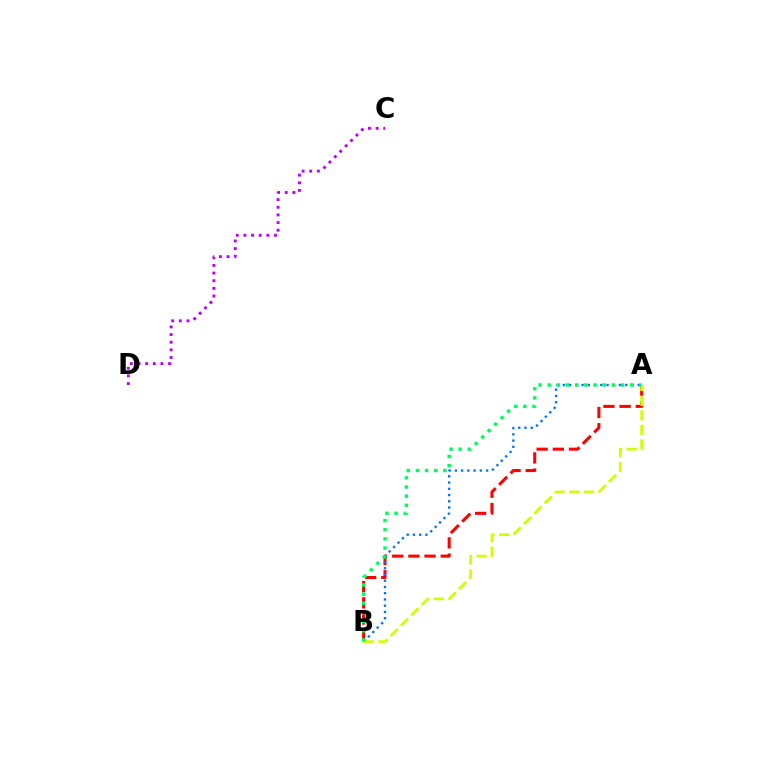{('A', 'B'): [{'color': '#ff0000', 'line_style': 'dashed', 'thickness': 2.2}, {'color': '#0074ff', 'line_style': 'dotted', 'thickness': 1.7}, {'color': '#d1ff00', 'line_style': 'dashed', 'thickness': 1.99}, {'color': '#00ff5c', 'line_style': 'dotted', 'thickness': 2.49}], ('C', 'D'): [{'color': '#b900ff', 'line_style': 'dotted', 'thickness': 2.08}]}